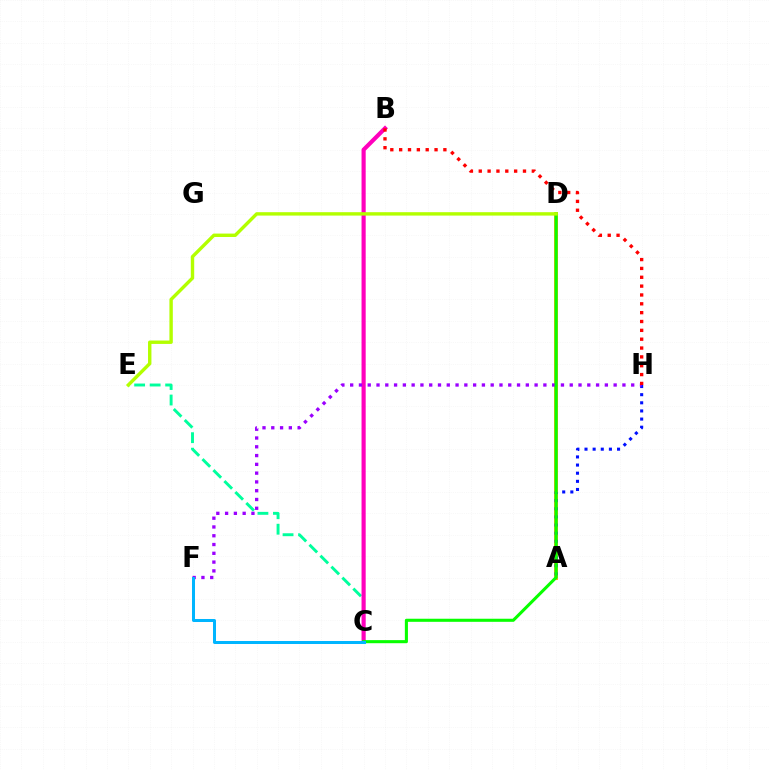{('C', 'E'): [{'color': '#00ff9d', 'line_style': 'dashed', 'thickness': 2.11}], ('A', 'D'): [{'color': '#ffa500', 'line_style': 'solid', 'thickness': 2.77}], ('A', 'H'): [{'color': '#0010ff', 'line_style': 'dotted', 'thickness': 2.21}], ('B', 'C'): [{'color': '#ff00bd', 'line_style': 'solid', 'thickness': 2.98}], ('F', 'H'): [{'color': '#9b00ff', 'line_style': 'dotted', 'thickness': 2.39}], ('C', 'D'): [{'color': '#08ff00', 'line_style': 'solid', 'thickness': 2.22}], ('B', 'H'): [{'color': '#ff0000', 'line_style': 'dotted', 'thickness': 2.4}], ('D', 'E'): [{'color': '#b3ff00', 'line_style': 'solid', 'thickness': 2.45}], ('C', 'F'): [{'color': '#00b5ff', 'line_style': 'solid', 'thickness': 2.16}]}